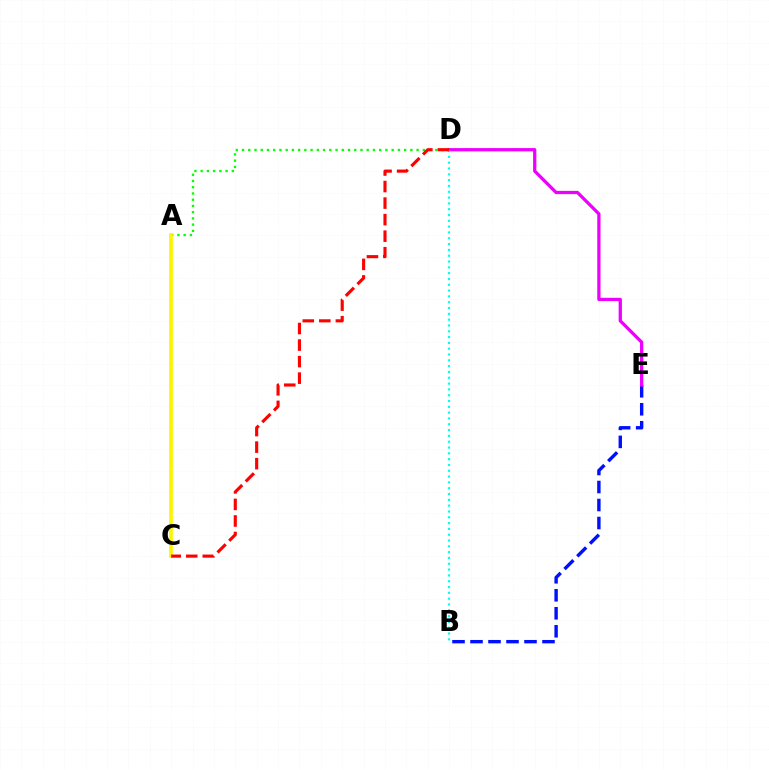{('B', 'E'): [{'color': '#0010ff', 'line_style': 'dashed', 'thickness': 2.44}], ('D', 'E'): [{'color': '#ee00ff', 'line_style': 'solid', 'thickness': 2.35}], ('A', 'D'): [{'color': '#08ff00', 'line_style': 'dotted', 'thickness': 1.69}], ('A', 'C'): [{'color': '#fcf500', 'line_style': 'solid', 'thickness': 2.66}], ('B', 'D'): [{'color': '#00fff6', 'line_style': 'dotted', 'thickness': 1.58}], ('C', 'D'): [{'color': '#ff0000', 'line_style': 'dashed', 'thickness': 2.25}]}